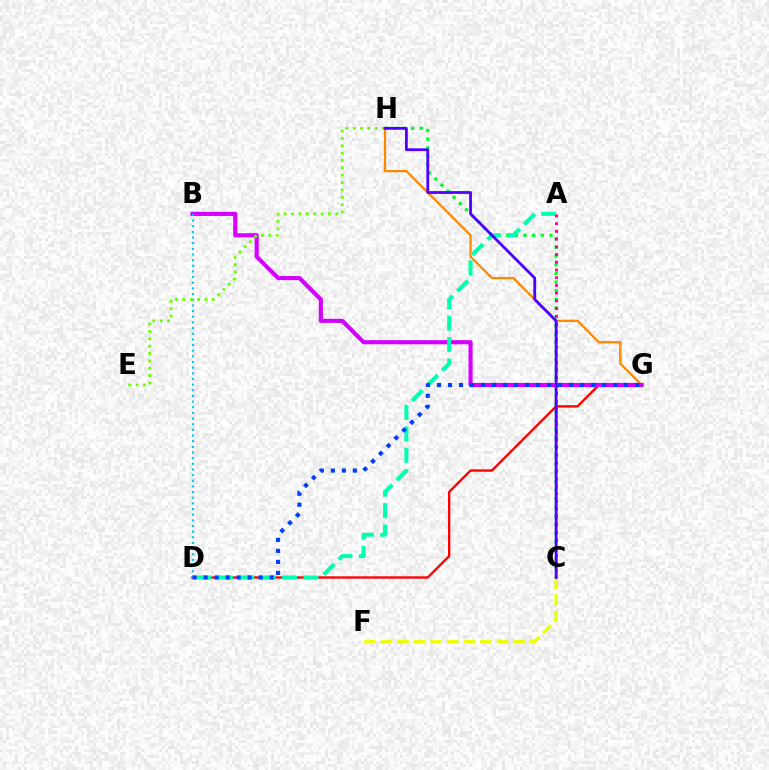{('D', 'G'): [{'color': '#ff0000', 'line_style': 'solid', 'thickness': 1.7}, {'color': '#003fff', 'line_style': 'dotted', 'thickness': 2.99}], ('G', 'H'): [{'color': '#ff8800', 'line_style': 'solid', 'thickness': 1.62}], ('C', 'H'): [{'color': '#00ff27', 'line_style': 'dotted', 'thickness': 2.35}, {'color': '#4f00ff', 'line_style': 'solid', 'thickness': 2.0}], ('B', 'G'): [{'color': '#d600ff', 'line_style': 'solid', 'thickness': 2.98}], ('A', 'D'): [{'color': '#00ffaf', 'line_style': 'dashed', 'thickness': 2.91}], ('A', 'C'): [{'color': '#ff00a0', 'line_style': 'dotted', 'thickness': 2.1}], ('B', 'D'): [{'color': '#00c7ff', 'line_style': 'dotted', 'thickness': 1.54}], ('E', 'H'): [{'color': '#66ff00', 'line_style': 'dotted', 'thickness': 2.0}], ('C', 'F'): [{'color': '#eeff00', 'line_style': 'dashed', 'thickness': 2.25}]}